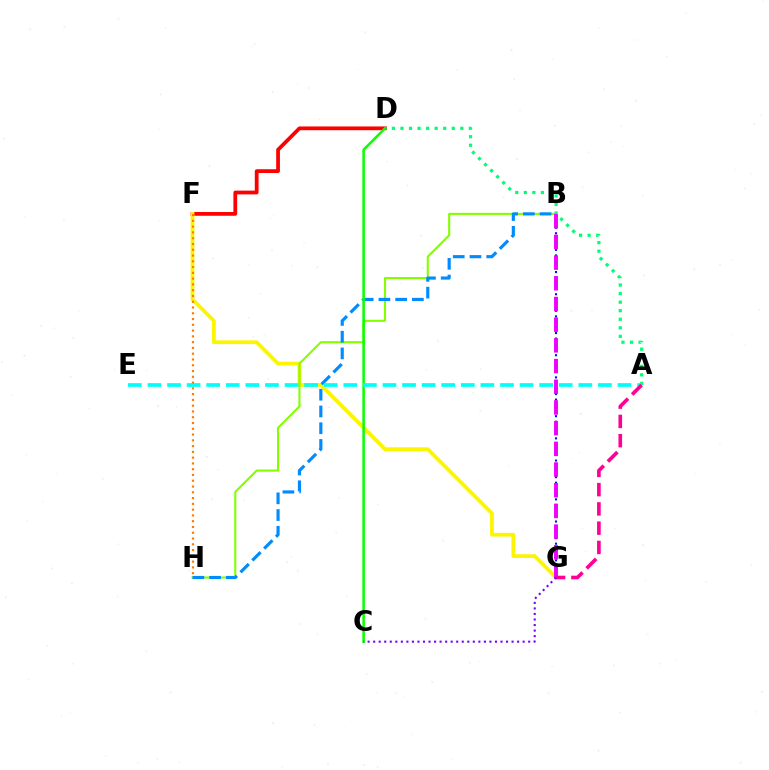{('D', 'F'): [{'color': '#ff0000', 'line_style': 'solid', 'thickness': 2.71}], ('F', 'G'): [{'color': '#fcf500', 'line_style': 'solid', 'thickness': 2.7}], ('B', 'H'): [{'color': '#84ff00', 'line_style': 'solid', 'thickness': 1.51}, {'color': '#008cff', 'line_style': 'dashed', 'thickness': 2.27}], ('B', 'G'): [{'color': '#0010ff', 'line_style': 'dotted', 'thickness': 1.51}, {'color': '#ee00ff', 'line_style': 'dashed', 'thickness': 2.81}], ('A', 'D'): [{'color': '#00ff74', 'line_style': 'dotted', 'thickness': 2.32}], ('C', 'D'): [{'color': '#08ff00', 'line_style': 'solid', 'thickness': 1.81}], ('A', 'E'): [{'color': '#00fff6', 'line_style': 'dashed', 'thickness': 2.66}], ('A', 'G'): [{'color': '#ff0094', 'line_style': 'dashed', 'thickness': 2.62}], ('C', 'G'): [{'color': '#7200ff', 'line_style': 'dotted', 'thickness': 1.5}], ('F', 'H'): [{'color': '#ff7c00', 'line_style': 'dotted', 'thickness': 1.57}]}